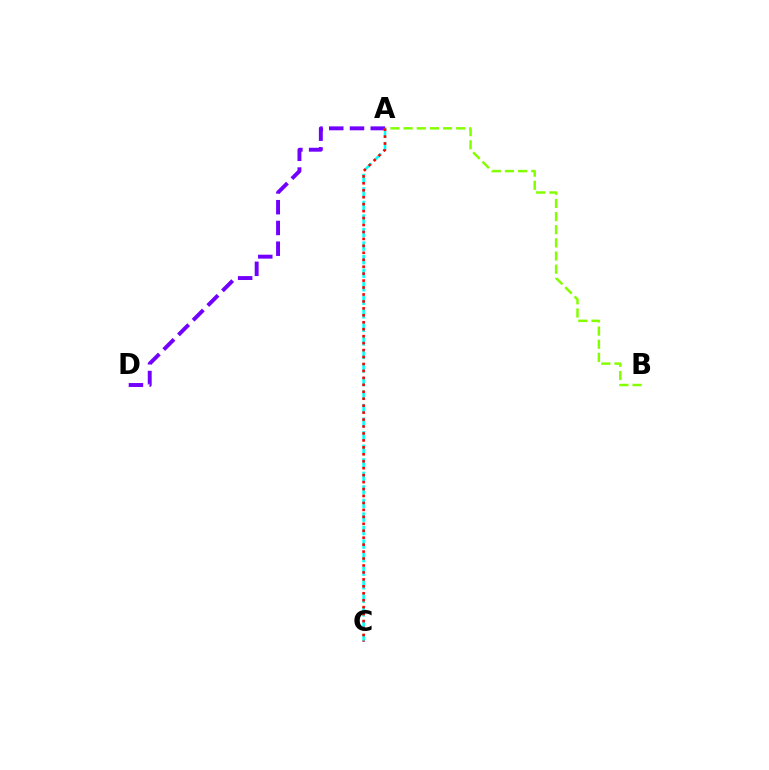{('A', 'D'): [{'color': '#7200ff', 'line_style': 'dashed', 'thickness': 2.82}], ('A', 'B'): [{'color': '#84ff00', 'line_style': 'dashed', 'thickness': 1.79}], ('A', 'C'): [{'color': '#00fff6', 'line_style': 'dashed', 'thickness': 1.84}, {'color': '#ff0000', 'line_style': 'dotted', 'thickness': 1.89}]}